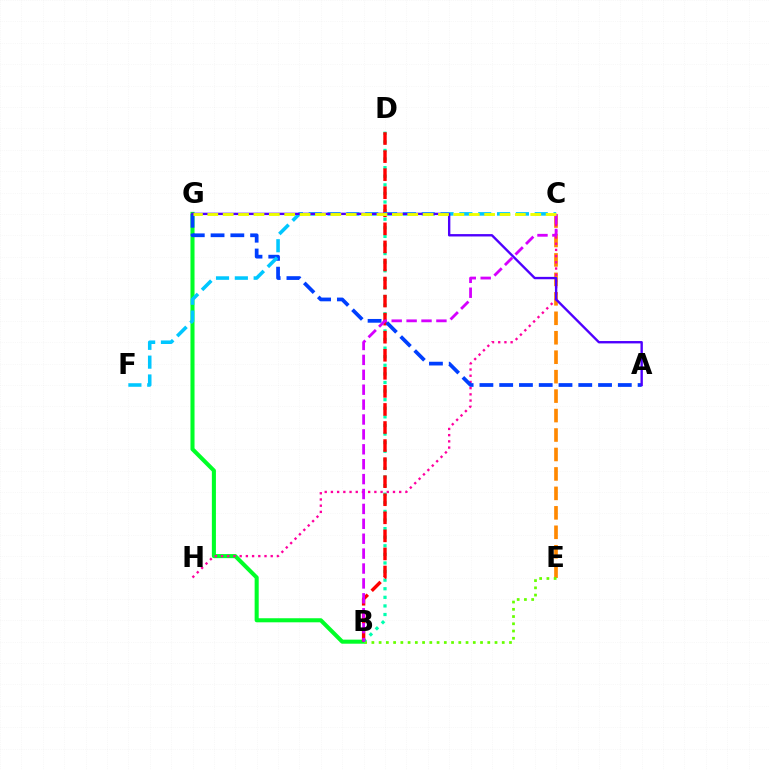{('B', 'G'): [{'color': '#00ff27', 'line_style': 'solid', 'thickness': 2.92}], ('C', 'E'): [{'color': '#ff8800', 'line_style': 'dashed', 'thickness': 2.64}], ('B', 'E'): [{'color': '#66ff00', 'line_style': 'dotted', 'thickness': 1.97}], ('B', 'D'): [{'color': '#00ffaf', 'line_style': 'dotted', 'thickness': 2.33}, {'color': '#ff0000', 'line_style': 'dashed', 'thickness': 2.45}], ('C', 'H'): [{'color': '#ff00a0', 'line_style': 'dotted', 'thickness': 1.69}], ('A', 'G'): [{'color': '#003fff', 'line_style': 'dashed', 'thickness': 2.69}, {'color': '#4f00ff', 'line_style': 'solid', 'thickness': 1.71}], ('C', 'F'): [{'color': '#00c7ff', 'line_style': 'dashed', 'thickness': 2.56}], ('B', 'C'): [{'color': '#d600ff', 'line_style': 'dashed', 'thickness': 2.02}], ('C', 'G'): [{'color': '#eeff00', 'line_style': 'dashed', 'thickness': 2.09}]}